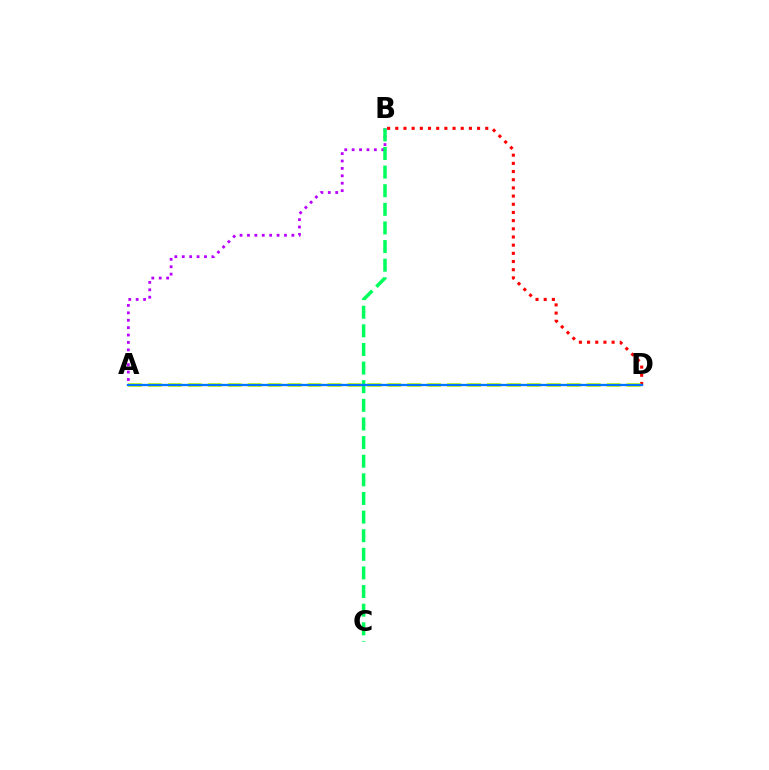{('B', 'D'): [{'color': '#ff0000', 'line_style': 'dotted', 'thickness': 2.22}], ('A', 'B'): [{'color': '#b900ff', 'line_style': 'dotted', 'thickness': 2.01}], ('B', 'C'): [{'color': '#00ff5c', 'line_style': 'dashed', 'thickness': 2.53}], ('A', 'D'): [{'color': '#d1ff00', 'line_style': 'dashed', 'thickness': 2.71}, {'color': '#0074ff', 'line_style': 'solid', 'thickness': 1.65}]}